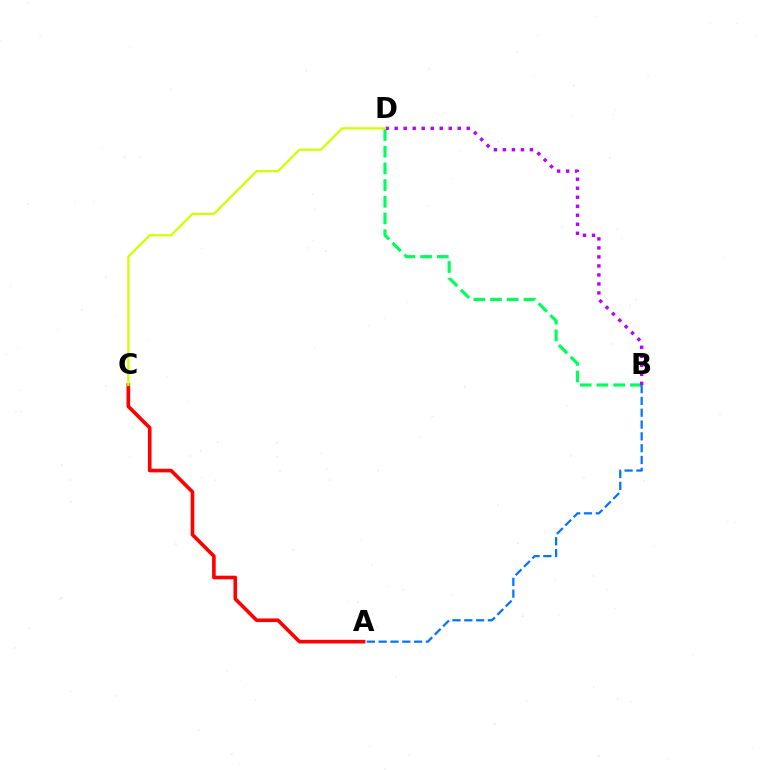{('B', 'D'): [{'color': '#00ff5c', 'line_style': 'dashed', 'thickness': 2.27}, {'color': '#b900ff', 'line_style': 'dotted', 'thickness': 2.45}], ('A', 'C'): [{'color': '#ff0000', 'line_style': 'solid', 'thickness': 2.61}], ('A', 'B'): [{'color': '#0074ff', 'line_style': 'dashed', 'thickness': 1.6}], ('C', 'D'): [{'color': '#d1ff00', 'line_style': 'solid', 'thickness': 1.64}]}